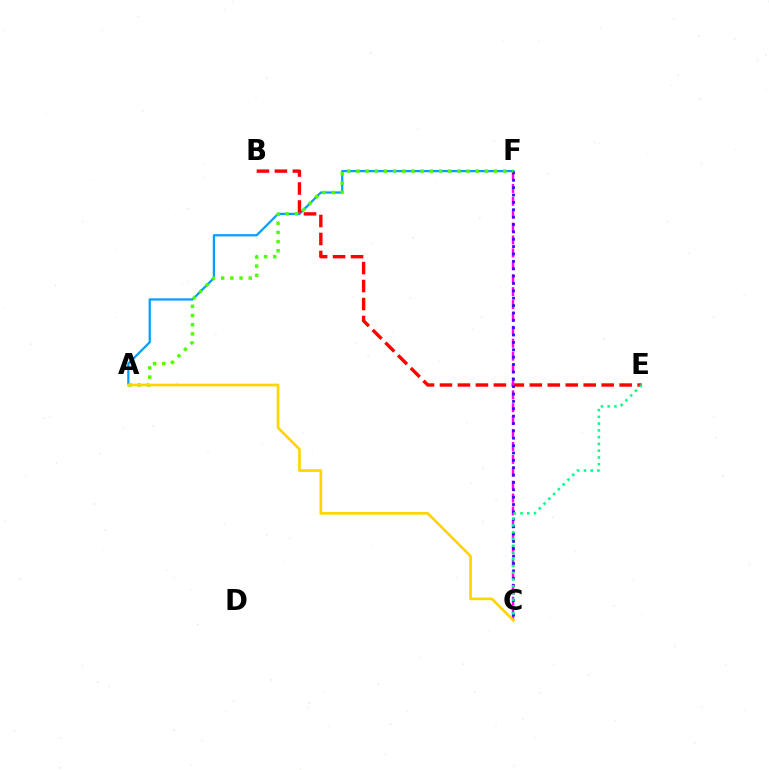{('A', 'F'): [{'color': '#009eff', 'line_style': 'solid', 'thickness': 1.61}, {'color': '#4fff00', 'line_style': 'dotted', 'thickness': 2.5}], ('B', 'E'): [{'color': '#ff0000', 'line_style': 'dashed', 'thickness': 2.44}], ('C', 'F'): [{'color': '#ff00ed', 'line_style': 'dashed', 'thickness': 1.75}, {'color': '#3700ff', 'line_style': 'dotted', 'thickness': 2.0}], ('C', 'E'): [{'color': '#00ff86', 'line_style': 'dotted', 'thickness': 1.84}], ('A', 'C'): [{'color': '#ffd500', 'line_style': 'solid', 'thickness': 1.93}]}